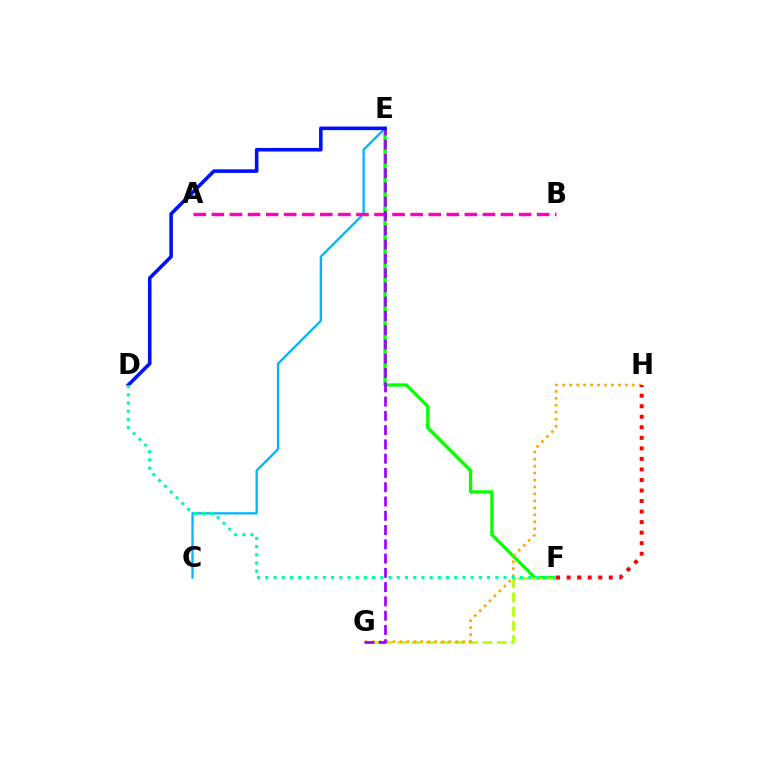{('E', 'F'): [{'color': '#08ff00', 'line_style': 'solid', 'thickness': 2.38}], ('C', 'E'): [{'color': '#00b5ff', 'line_style': 'solid', 'thickness': 1.66}], ('F', 'G'): [{'color': '#b3ff00', 'line_style': 'dashed', 'thickness': 1.93}], ('A', 'B'): [{'color': '#ff00bd', 'line_style': 'dashed', 'thickness': 2.45}], ('G', 'H'): [{'color': '#ffa500', 'line_style': 'dotted', 'thickness': 1.89}], ('E', 'G'): [{'color': '#9b00ff', 'line_style': 'dashed', 'thickness': 1.94}], ('D', 'E'): [{'color': '#0010ff', 'line_style': 'solid', 'thickness': 2.59}], ('D', 'F'): [{'color': '#00ff9d', 'line_style': 'dotted', 'thickness': 2.23}], ('F', 'H'): [{'color': '#ff0000', 'line_style': 'dotted', 'thickness': 2.86}]}